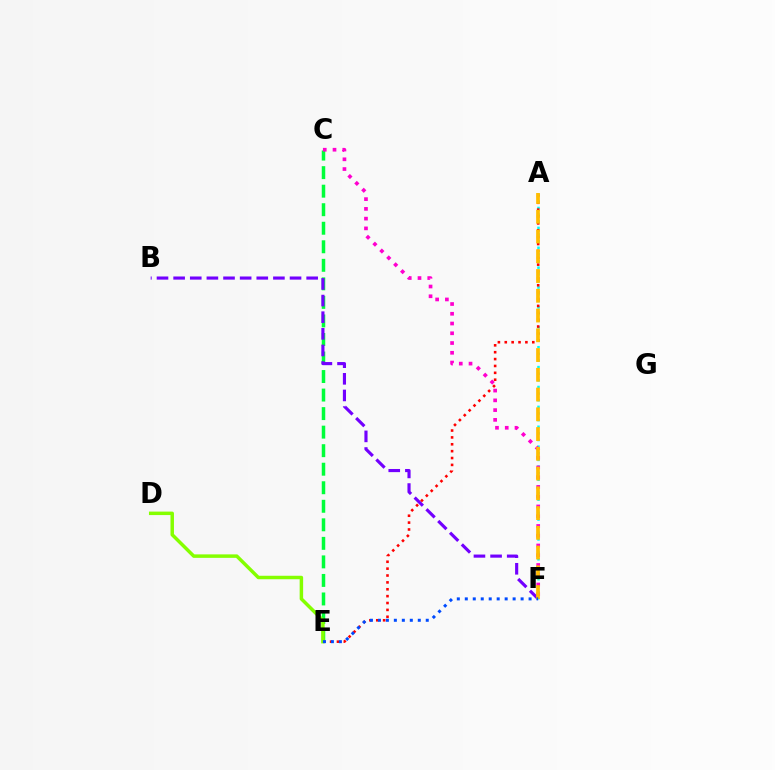{('C', 'E'): [{'color': '#00ff39', 'line_style': 'dashed', 'thickness': 2.52}], ('A', 'F'): [{'color': '#00fff6', 'line_style': 'dotted', 'thickness': 1.8}, {'color': '#ffbd00', 'line_style': 'dashed', 'thickness': 2.68}], ('C', 'F'): [{'color': '#ff00cf', 'line_style': 'dotted', 'thickness': 2.65}], ('B', 'F'): [{'color': '#7200ff', 'line_style': 'dashed', 'thickness': 2.26}], ('A', 'E'): [{'color': '#ff0000', 'line_style': 'dotted', 'thickness': 1.87}], ('D', 'E'): [{'color': '#84ff00', 'line_style': 'solid', 'thickness': 2.5}], ('E', 'F'): [{'color': '#004bff', 'line_style': 'dotted', 'thickness': 2.17}]}